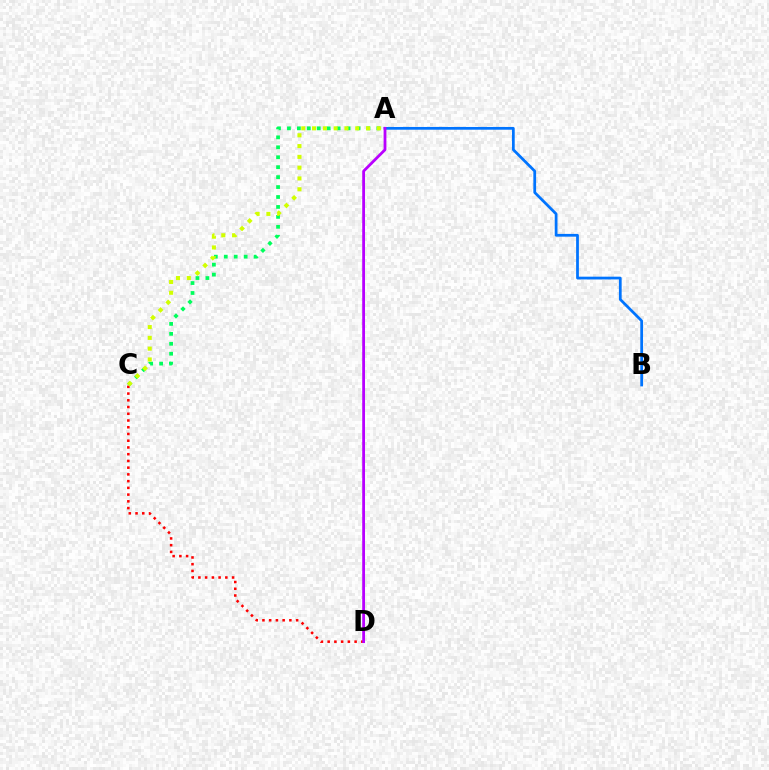{('C', 'D'): [{'color': '#ff0000', 'line_style': 'dotted', 'thickness': 1.83}], ('A', 'C'): [{'color': '#00ff5c', 'line_style': 'dotted', 'thickness': 2.7}, {'color': '#d1ff00', 'line_style': 'dotted', 'thickness': 2.93}], ('A', 'B'): [{'color': '#0074ff', 'line_style': 'solid', 'thickness': 1.98}], ('A', 'D'): [{'color': '#b900ff', 'line_style': 'solid', 'thickness': 2.01}]}